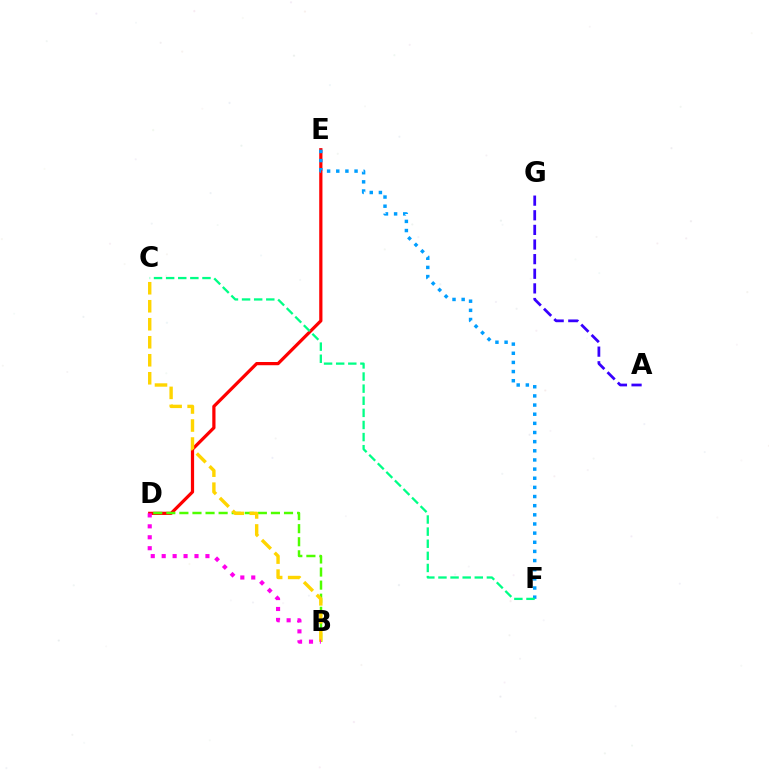{('D', 'E'): [{'color': '#ff0000', 'line_style': 'solid', 'thickness': 2.32}], ('B', 'D'): [{'color': '#4fff00', 'line_style': 'dashed', 'thickness': 1.78}, {'color': '#ff00ed', 'line_style': 'dotted', 'thickness': 2.97}], ('A', 'G'): [{'color': '#3700ff', 'line_style': 'dashed', 'thickness': 1.99}], ('E', 'F'): [{'color': '#009eff', 'line_style': 'dotted', 'thickness': 2.49}], ('B', 'C'): [{'color': '#ffd500', 'line_style': 'dashed', 'thickness': 2.45}], ('C', 'F'): [{'color': '#00ff86', 'line_style': 'dashed', 'thickness': 1.65}]}